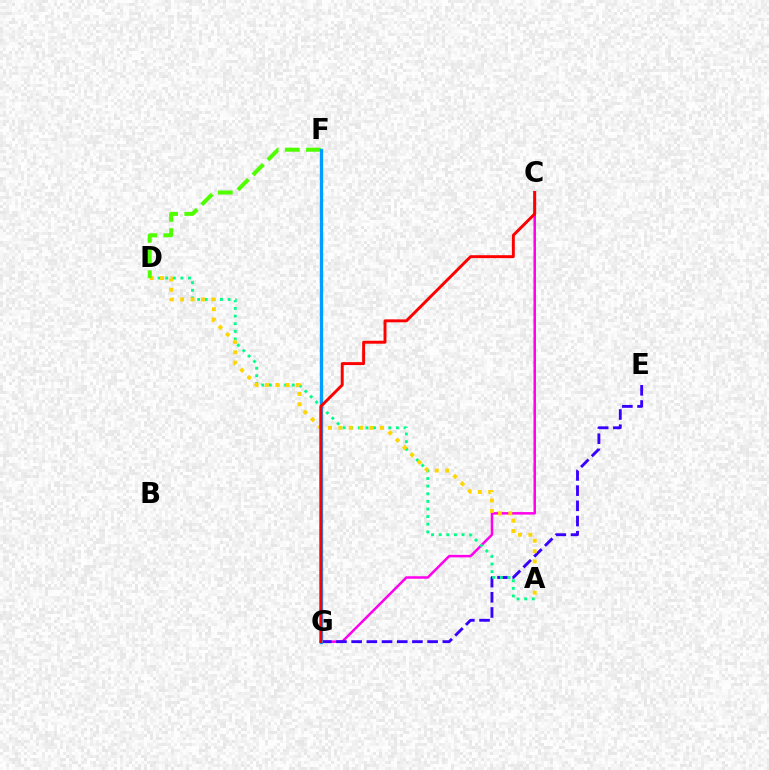{('C', 'G'): [{'color': '#ff00ed', 'line_style': 'solid', 'thickness': 1.8}, {'color': '#ff0000', 'line_style': 'solid', 'thickness': 2.11}], ('E', 'G'): [{'color': '#3700ff', 'line_style': 'dashed', 'thickness': 2.06}], ('A', 'D'): [{'color': '#00ff86', 'line_style': 'dotted', 'thickness': 2.07}, {'color': '#ffd500', 'line_style': 'dotted', 'thickness': 2.82}], ('D', 'F'): [{'color': '#4fff00', 'line_style': 'dashed', 'thickness': 2.88}], ('F', 'G'): [{'color': '#009eff', 'line_style': 'solid', 'thickness': 2.39}]}